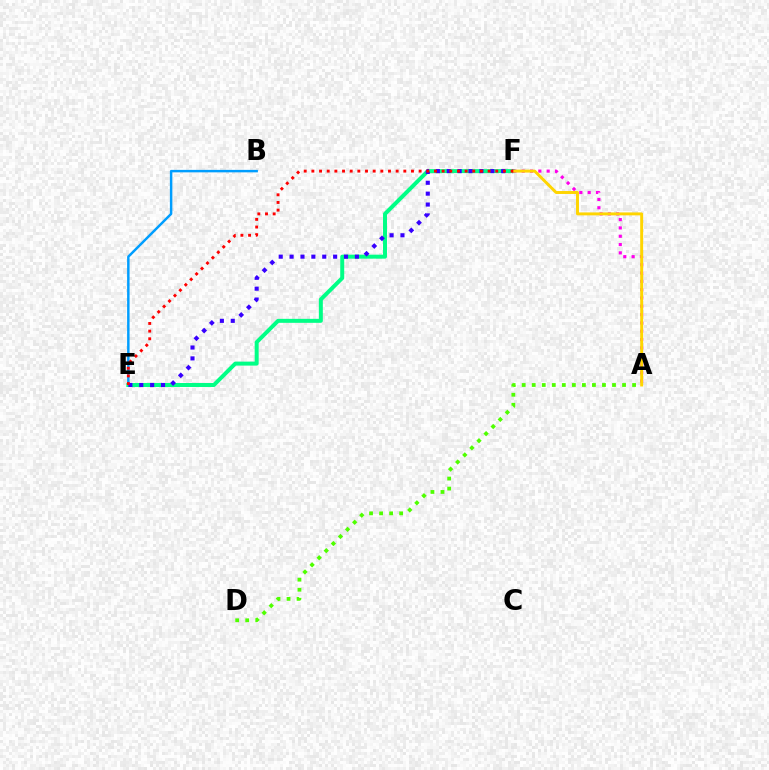{('B', 'E'): [{'color': '#009eff', 'line_style': 'solid', 'thickness': 1.78}], ('E', 'F'): [{'color': '#00ff86', 'line_style': 'solid', 'thickness': 2.87}, {'color': '#3700ff', 'line_style': 'dotted', 'thickness': 2.96}, {'color': '#ff0000', 'line_style': 'dotted', 'thickness': 2.08}], ('A', 'F'): [{'color': '#ff00ed', 'line_style': 'dotted', 'thickness': 2.26}, {'color': '#ffd500', 'line_style': 'solid', 'thickness': 2.12}], ('A', 'D'): [{'color': '#4fff00', 'line_style': 'dotted', 'thickness': 2.73}]}